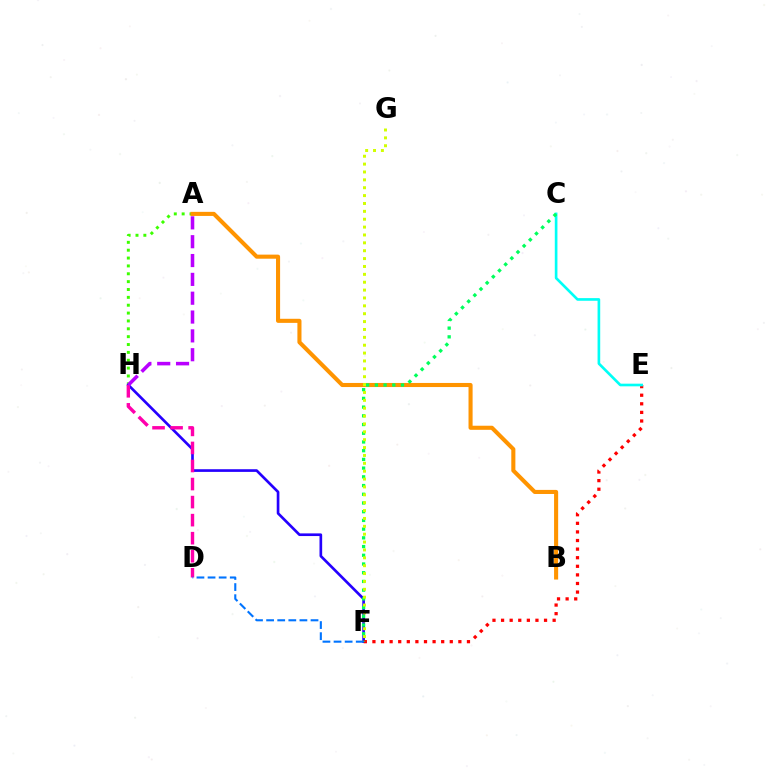{('A', 'H'): [{'color': '#3dff00', 'line_style': 'dotted', 'thickness': 2.14}, {'color': '#b900ff', 'line_style': 'dashed', 'thickness': 2.56}], ('A', 'B'): [{'color': '#ff9400', 'line_style': 'solid', 'thickness': 2.94}], ('F', 'H'): [{'color': '#2500ff', 'line_style': 'solid', 'thickness': 1.92}], ('E', 'F'): [{'color': '#ff0000', 'line_style': 'dotted', 'thickness': 2.33}], ('D', 'H'): [{'color': '#ff00ac', 'line_style': 'dashed', 'thickness': 2.45}], ('C', 'E'): [{'color': '#00fff6', 'line_style': 'solid', 'thickness': 1.91}], ('C', 'F'): [{'color': '#00ff5c', 'line_style': 'dotted', 'thickness': 2.37}], ('F', 'G'): [{'color': '#d1ff00', 'line_style': 'dotted', 'thickness': 2.14}], ('D', 'F'): [{'color': '#0074ff', 'line_style': 'dashed', 'thickness': 1.51}]}